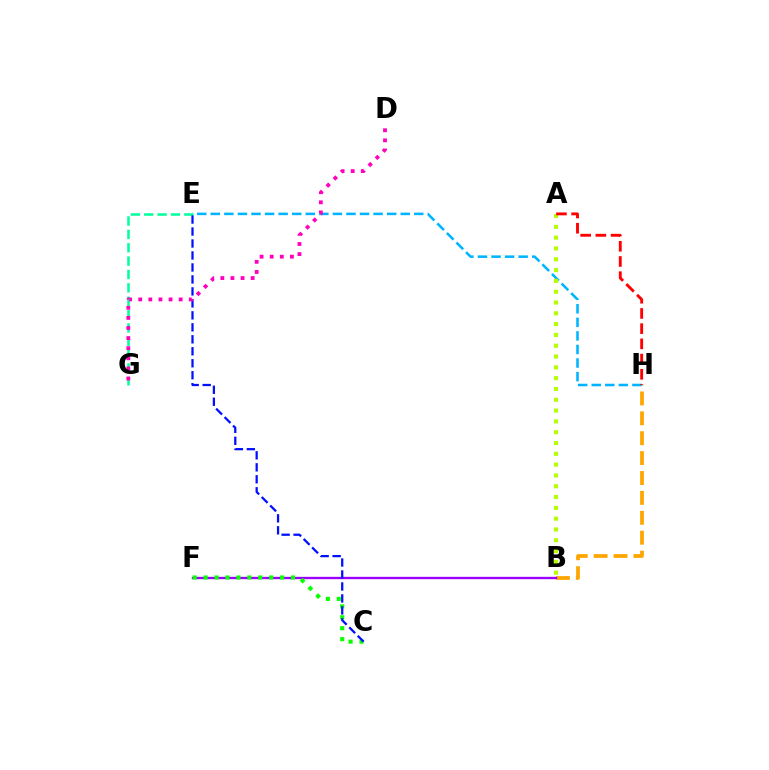{('B', 'H'): [{'color': '#ffa500', 'line_style': 'dashed', 'thickness': 2.7}], ('E', 'H'): [{'color': '#00b5ff', 'line_style': 'dashed', 'thickness': 1.84}], ('E', 'G'): [{'color': '#00ff9d', 'line_style': 'dashed', 'thickness': 1.82}], ('B', 'F'): [{'color': '#9b00ff', 'line_style': 'solid', 'thickness': 1.69}], ('C', 'F'): [{'color': '#08ff00', 'line_style': 'dotted', 'thickness': 2.97}], ('C', 'E'): [{'color': '#0010ff', 'line_style': 'dashed', 'thickness': 1.63}], ('A', 'B'): [{'color': '#b3ff00', 'line_style': 'dotted', 'thickness': 2.94}], ('A', 'H'): [{'color': '#ff0000', 'line_style': 'dashed', 'thickness': 2.07}], ('D', 'G'): [{'color': '#ff00bd', 'line_style': 'dotted', 'thickness': 2.75}]}